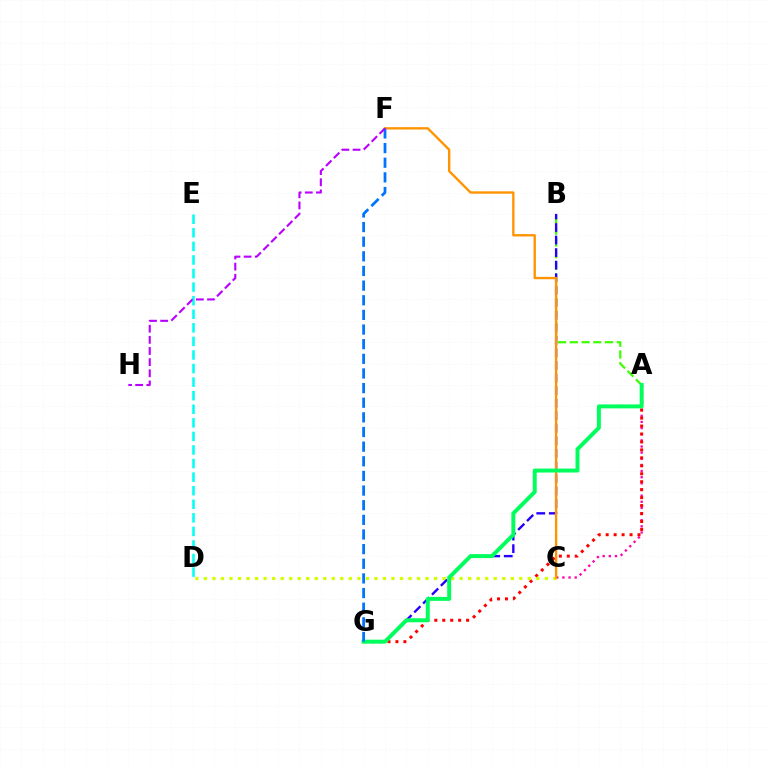{('A', 'B'): [{'color': '#3dff00', 'line_style': 'dashed', 'thickness': 1.6}], ('A', 'C'): [{'color': '#ff00ac', 'line_style': 'dotted', 'thickness': 1.67}], ('A', 'G'): [{'color': '#ff0000', 'line_style': 'dotted', 'thickness': 2.16}, {'color': '#00ff5c', 'line_style': 'solid', 'thickness': 2.85}], ('C', 'D'): [{'color': '#d1ff00', 'line_style': 'dotted', 'thickness': 2.32}], ('B', 'G'): [{'color': '#2500ff', 'line_style': 'dashed', 'thickness': 1.7}], ('D', 'E'): [{'color': '#00fff6', 'line_style': 'dashed', 'thickness': 1.84}], ('C', 'F'): [{'color': '#ff9400', 'line_style': 'solid', 'thickness': 1.7}], ('F', 'G'): [{'color': '#0074ff', 'line_style': 'dashed', 'thickness': 1.99}], ('F', 'H'): [{'color': '#b900ff', 'line_style': 'dashed', 'thickness': 1.51}]}